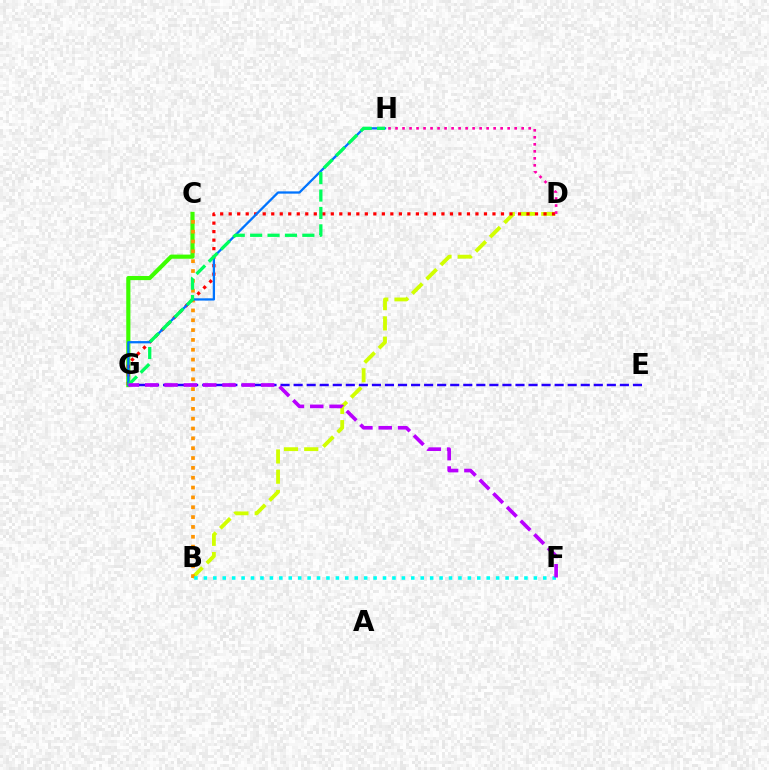{('B', 'D'): [{'color': '#d1ff00', 'line_style': 'dashed', 'thickness': 2.75}], ('E', 'G'): [{'color': '#2500ff', 'line_style': 'dashed', 'thickness': 1.77}], ('C', 'G'): [{'color': '#3dff00', 'line_style': 'solid', 'thickness': 2.98}], ('B', 'C'): [{'color': '#ff9400', 'line_style': 'dotted', 'thickness': 2.67}], ('D', 'G'): [{'color': '#ff0000', 'line_style': 'dotted', 'thickness': 2.31}], ('G', 'H'): [{'color': '#0074ff', 'line_style': 'solid', 'thickness': 1.64}, {'color': '#00ff5c', 'line_style': 'dashed', 'thickness': 2.36}], ('B', 'F'): [{'color': '#00fff6', 'line_style': 'dotted', 'thickness': 2.56}], ('D', 'H'): [{'color': '#ff00ac', 'line_style': 'dotted', 'thickness': 1.9}], ('F', 'G'): [{'color': '#b900ff', 'line_style': 'dashed', 'thickness': 2.63}]}